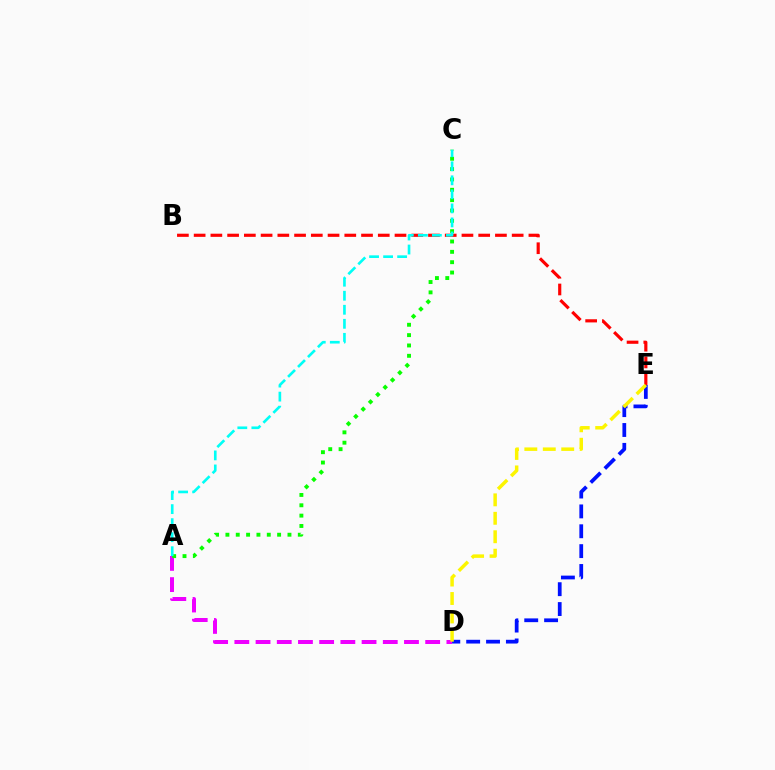{('B', 'E'): [{'color': '#ff0000', 'line_style': 'dashed', 'thickness': 2.27}], ('A', 'D'): [{'color': '#ee00ff', 'line_style': 'dashed', 'thickness': 2.88}], ('D', 'E'): [{'color': '#0010ff', 'line_style': 'dashed', 'thickness': 2.7}, {'color': '#fcf500', 'line_style': 'dashed', 'thickness': 2.51}], ('A', 'C'): [{'color': '#08ff00', 'line_style': 'dotted', 'thickness': 2.81}, {'color': '#00fff6', 'line_style': 'dashed', 'thickness': 1.91}]}